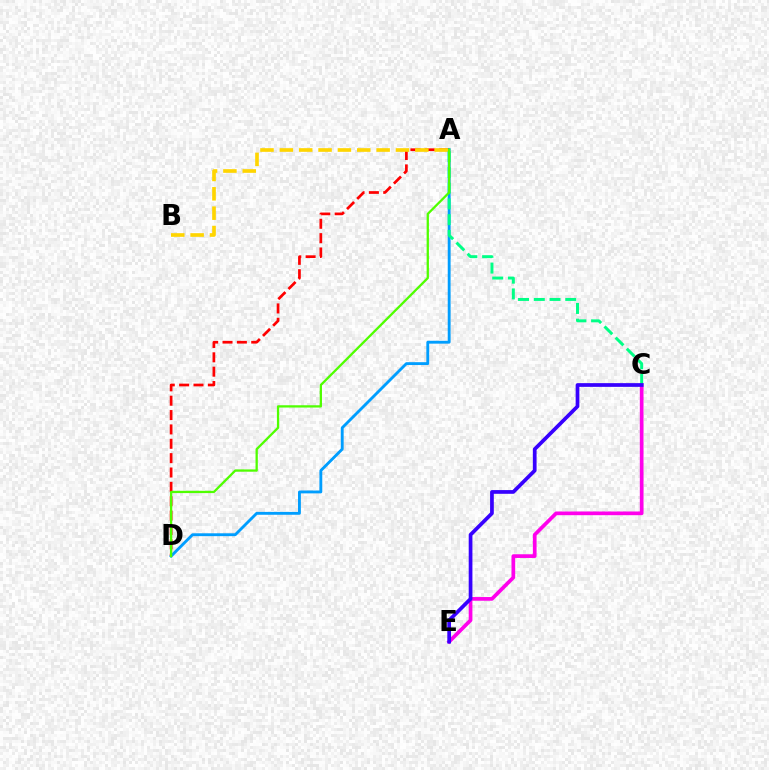{('A', 'D'): [{'color': '#ff0000', 'line_style': 'dashed', 'thickness': 1.95}, {'color': '#009eff', 'line_style': 'solid', 'thickness': 2.06}, {'color': '#4fff00', 'line_style': 'solid', 'thickness': 1.65}], ('A', 'B'): [{'color': '#ffd500', 'line_style': 'dashed', 'thickness': 2.63}], ('C', 'E'): [{'color': '#ff00ed', 'line_style': 'solid', 'thickness': 2.66}, {'color': '#3700ff', 'line_style': 'solid', 'thickness': 2.67}], ('A', 'C'): [{'color': '#00ff86', 'line_style': 'dashed', 'thickness': 2.14}]}